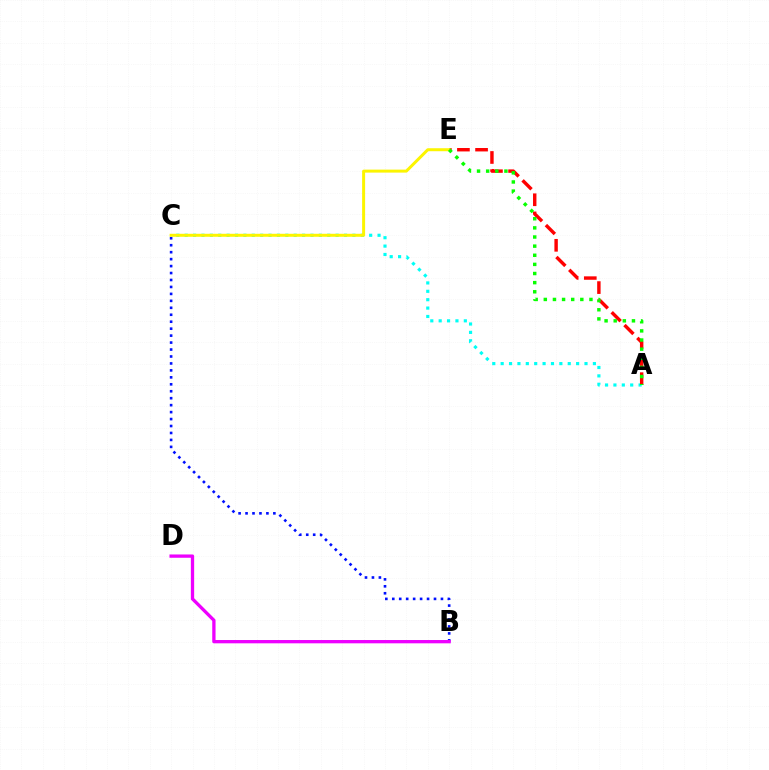{('A', 'C'): [{'color': '#00fff6', 'line_style': 'dotted', 'thickness': 2.28}], ('B', 'C'): [{'color': '#0010ff', 'line_style': 'dotted', 'thickness': 1.89}], ('A', 'E'): [{'color': '#ff0000', 'line_style': 'dashed', 'thickness': 2.46}, {'color': '#08ff00', 'line_style': 'dotted', 'thickness': 2.48}], ('C', 'E'): [{'color': '#fcf500', 'line_style': 'solid', 'thickness': 2.15}], ('B', 'D'): [{'color': '#ee00ff', 'line_style': 'solid', 'thickness': 2.38}]}